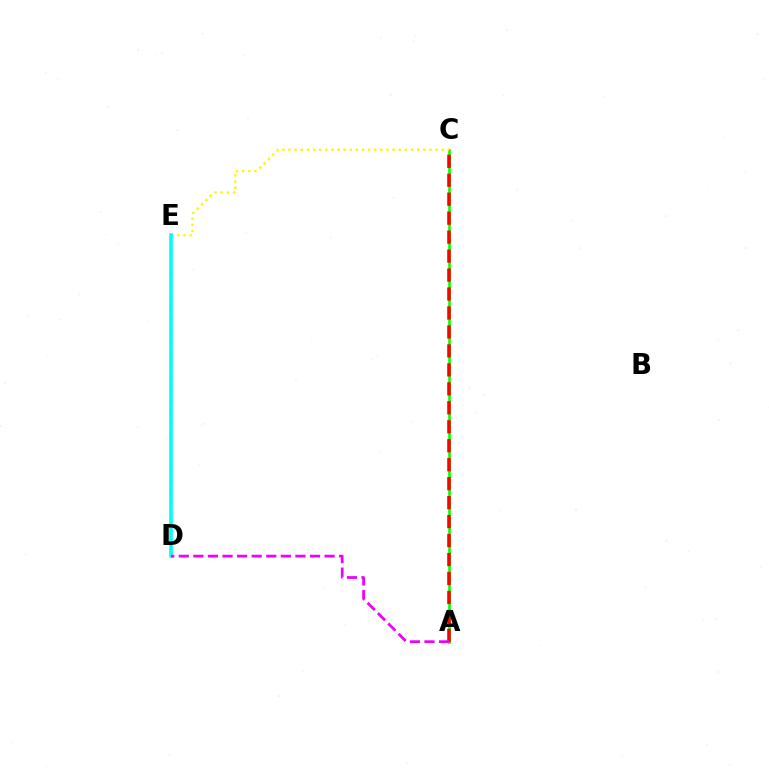{('A', 'C'): [{'color': '#08ff00', 'line_style': 'solid', 'thickness': 1.93}, {'color': '#ff0000', 'line_style': 'dashed', 'thickness': 2.58}], ('C', 'E'): [{'color': '#fcf500', 'line_style': 'dotted', 'thickness': 1.67}], ('D', 'E'): [{'color': '#0010ff', 'line_style': 'dashed', 'thickness': 1.56}, {'color': '#00fff6', 'line_style': 'solid', 'thickness': 2.59}], ('A', 'D'): [{'color': '#ee00ff', 'line_style': 'dashed', 'thickness': 1.98}]}